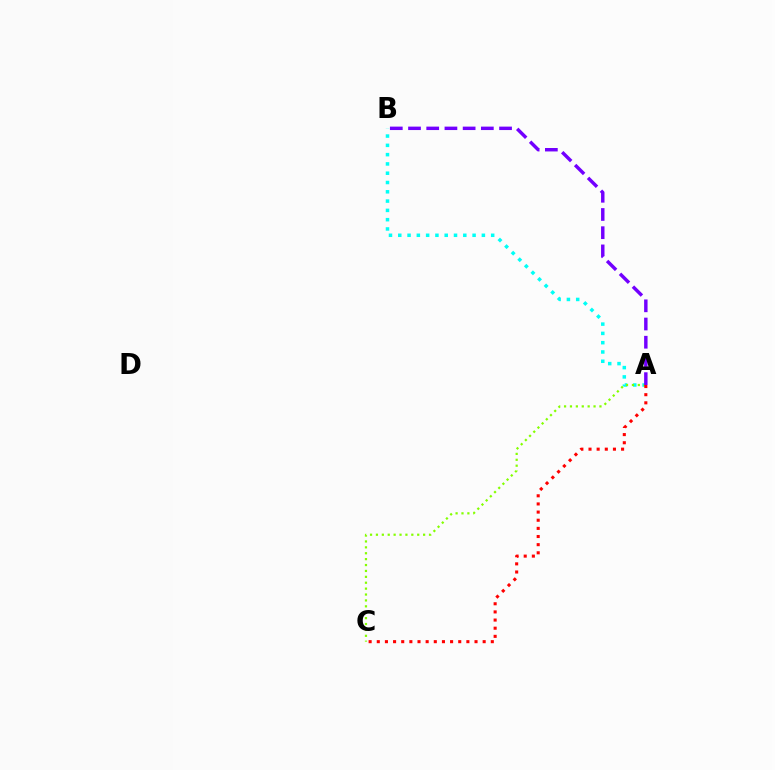{('A', 'B'): [{'color': '#00fff6', 'line_style': 'dotted', 'thickness': 2.52}, {'color': '#7200ff', 'line_style': 'dashed', 'thickness': 2.47}], ('A', 'C'): [{'color': '#84ff00', 'line_style': 'dotted', 'thickness': 1.6}, {'color': '#ff0000', 'line_style': 'dotted', 'thickness': 2.21}]}